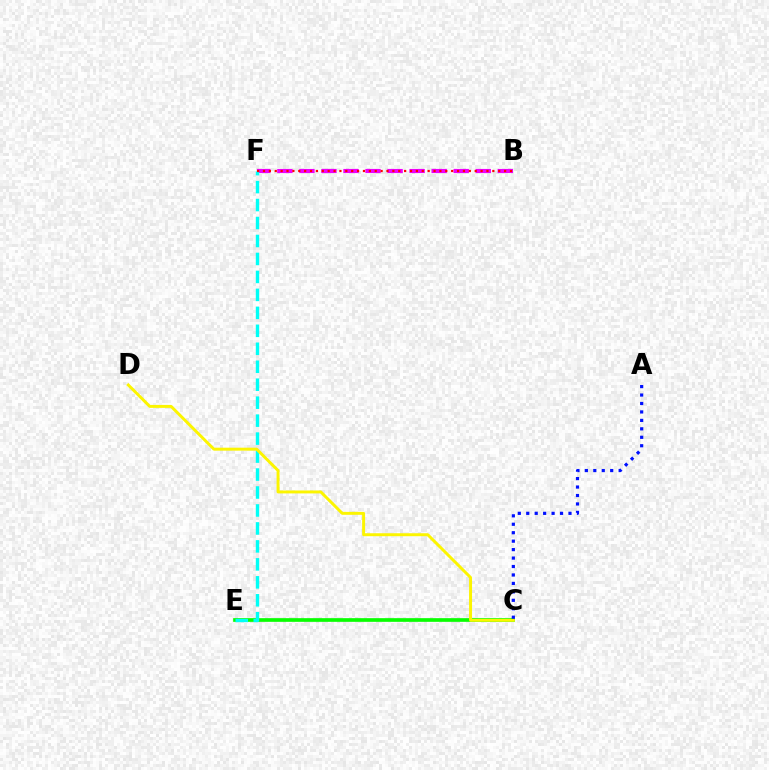{('C', 'E'): [{'color': '#08ff00', 'line_style': 'solid', 'thickness': 2.65}], ('B', 'F'): [{'color': '#ee00ff', 'line_style': 'dashed', 'thickness': 2.99}, {'color': '#ff0000', 'line_style': 'dotted', 'thickness': 1.6}], ('E', 'F'): [{'color': '#00fff6', 'line_style': 'dashed', 'thickness': 2.44}], ('C', 'D'): [{'color': '#fcf500', 'line_style': 'solid', 'thickness': 2.13}], ('A', 'C'): [{'color': '#0010ff', 'line_style': 'dotted', 'thickness': 2.3}]}